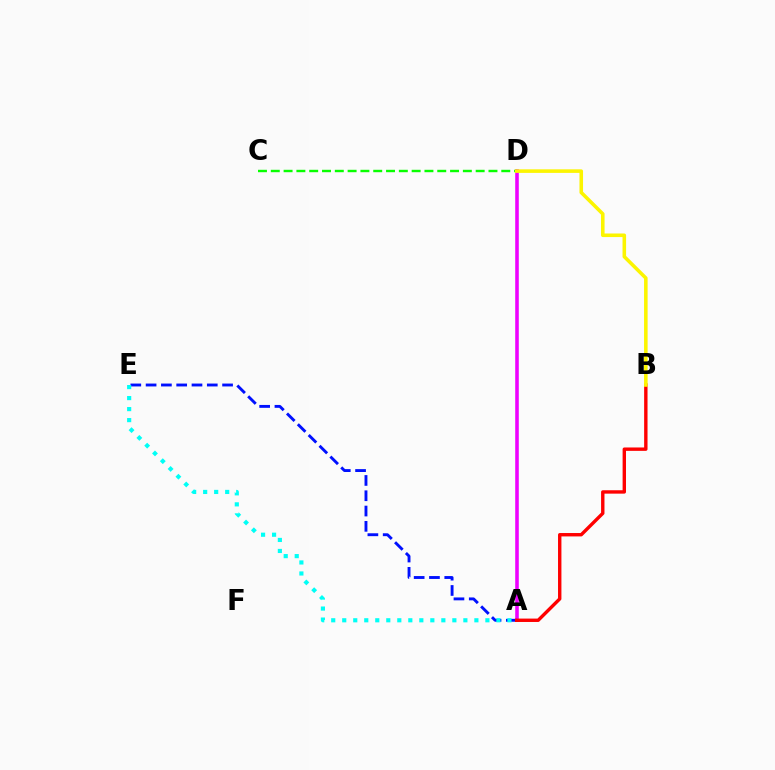{('A', 'D'): [{'color': '#ee00ff', 'line_style': 'solid', 'thickness': 2.57}], ('C', 'D'): [{'color': '#08ff00', 'line_style': 'dashed', 'thickness': 1.74}], ('A', 'E'): [{'color': '#0010ff', 'line_style': 'dashed', 'thickness': 2.08}, {'color': '#00fff6', 'line_style': 'dotted', 'thickness': 2.99}], ('A', 'B'): [{'color': '#ff0000', 'line_style': 'solid', 'thickness': 2.44}], ('B', 'D'): [{'color': '#fcf500', 'line_style': 'solid', 'thickness': 2.57}]}